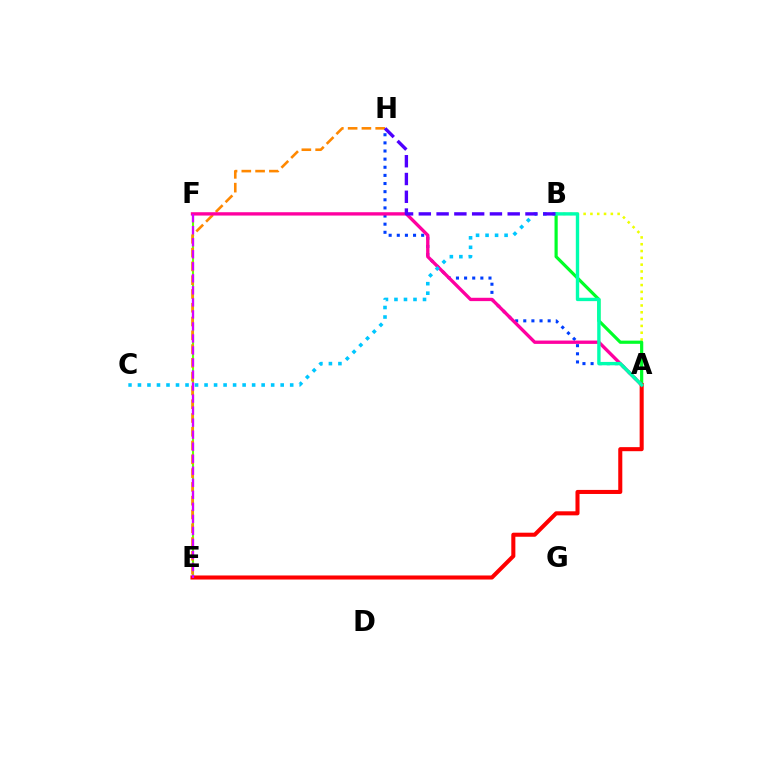{('E', 'F'): [{'color': '#66ff00', 'line_style': 'solid', 'thickness': 1.53}, {'color': '#d600ff', 'line_style': 'dashed', 'thickness': 1.63}], ('E', 'H'): [{'color': '#ff8800', 'line_style': 'dashed', 'thickness': 1.87}], ('A', 'B'): [{'color': '#eeff00', 'line_style': 'dotted', 'thickness': 1.85}, {'color': '#00ff27', 'line_style': 'solid', 'thickness': 2.29}, {'color': '#00ffaf', 'line_style': 'solid', 'thickness': 2.43}], ('A', 'H'): [{'color': '#003fff', 'line_style': 'dotted', 'thickness': 2.21}], ('A', 'F'): [{'color': '#ff00a0', 'line_style': 'solid', 'thickness': 2.4}], ('A', 'E'): [{'color': '#ff0000', 'line_style': 'solid', 'thickness': 2.92}], ('B', 'C'): [{'color': '#00c7ff', 'line_style': 'dotted', 'thickness': 2.59}], ('B', 'H'): [{'color': '#4f00ff', 'line_style': 'dashed', 'thickness': 2.41}]}